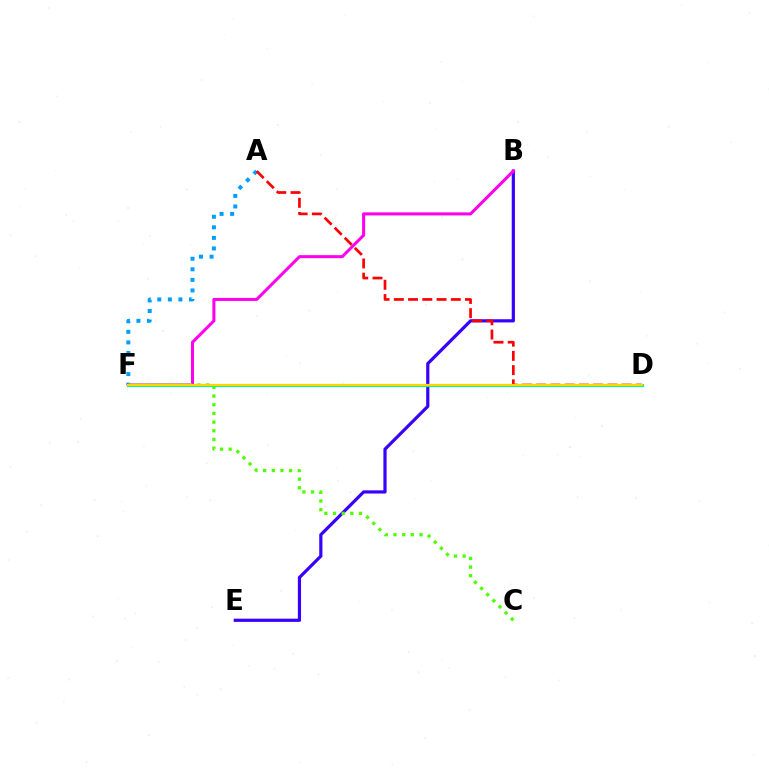{('B', 'E'): [{'color': '#3700ff', 'line_style': 'solid', 'thickness': 2.3}], ('A', 'F'): [{'color': '#009eff', 'line_style': 'dotted', 'thickness': 2.87}], ('B', 'F'): [{'color': '#ff00ed', 'line_style': 'solid', 'thickness': 2.18}], ('C', 'F'): [{'color': '#4fff00', 'line_style': 'dotted', 'thickness': 2.35}], ('A', 'D'): [{'color': '#ff0000', 'line_style': 'dashed', 'thickness': 1.94}], ('D', 'F'): [{'color': '#00ff86', 'line_style': 'solid', 'thickness': 2.26}, {'color': '#ffd500', 'line_style': 'solid', 'thickness': 1.55}]}